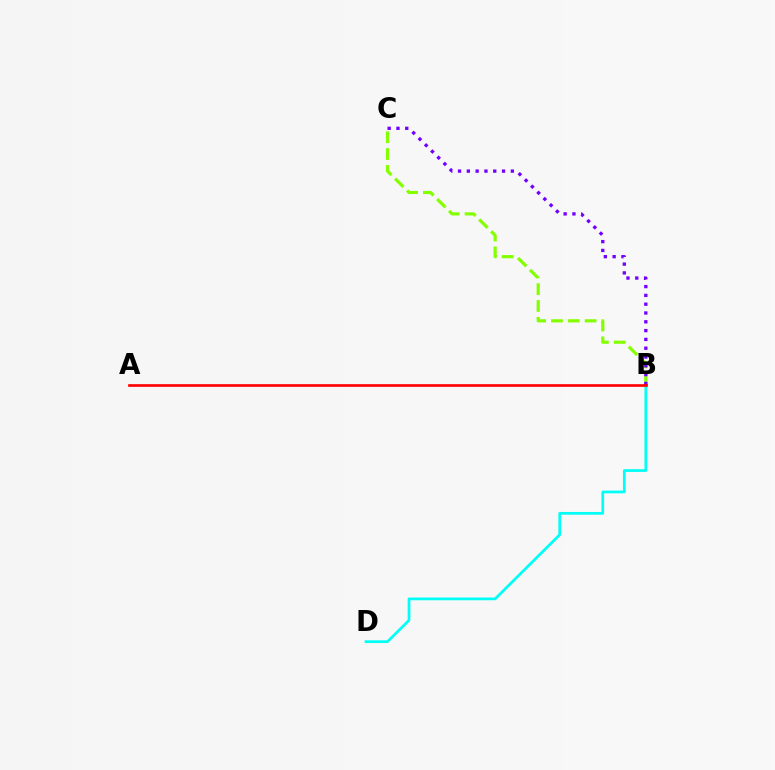{('B', 'C'): [{'color': '#84ff00', 'line_style': 'dashed', 'thickness': 2.29}, {'color': '#7200ff', 'line_style': 'dotted', 'thickness': 2.39}], ('B', 'D'): [{'color': '#00fff6', 'line_style': 'solid', 'thickness': 1.97}], ('A', 'B'): [{'color': '#ff0000', 'line_style': 'solid', 'thickness': 1.93}]}